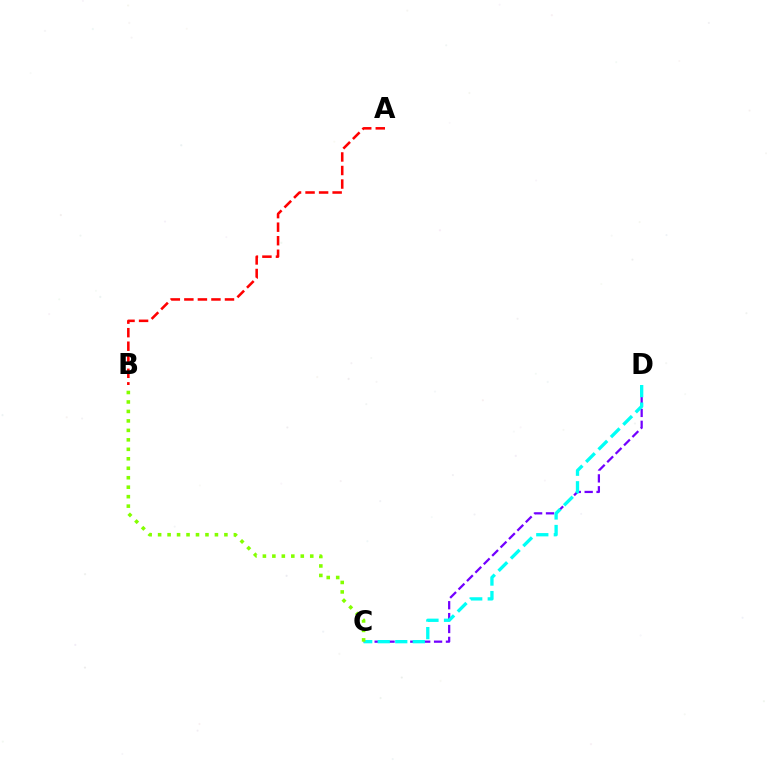{('C', 'D'): [{'color': '#7200ff', 'line_style': 'dashed', 'thickness': 1.61}, {'color': '#00fff6', 'line_style': 'dashed', 'thickness': 2.38}], ('A', 'B'): [{'color': '#ff0000', 'line_style': 'dashed', 'thickness': 1.84}], ('B', 'C'): [{'color': '#84ff00', 'line_style': 'dotted', 'thickness': 2.57}]}